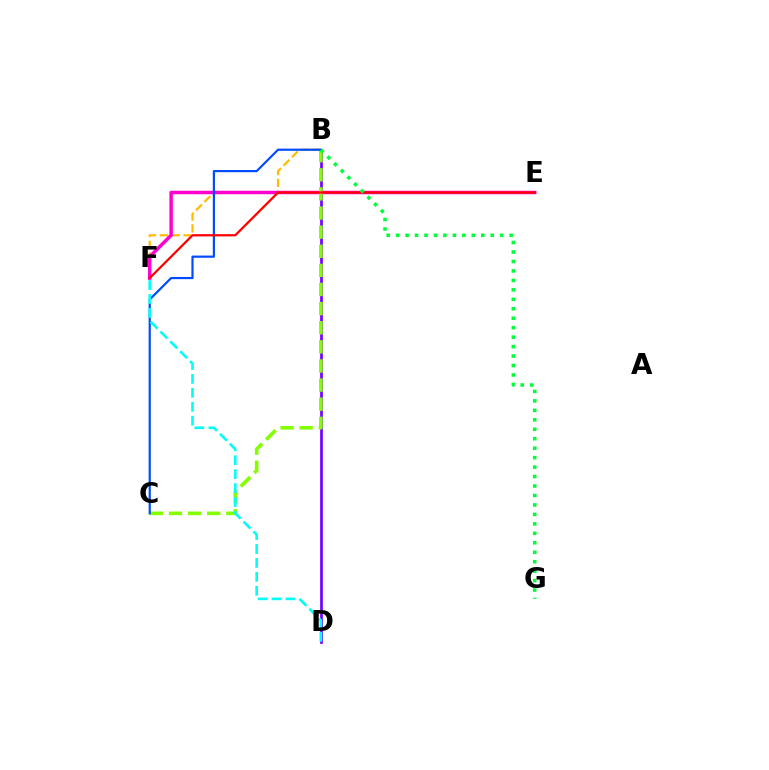{('B', 'D'): [{'color': '#7200ff', 'line_style': 'solid', 'thickness': 1.94}], ('B', 'F'): [{'color': '#ffbd00', 'line_style': 'dashed', 'thickness': 1.61}], ('E', 'F'): [{'color': '#ff00cf', 'line_style': 'solid', 'thickness': 2.5}, {'color': '#ff0000', 'line_style': 'solid', 'thickness': 1.62}], ('B', 'C'): [{'color': '#84ff00', 'line_style': 'dashed', 'thickness': 2.6}, {'color': '#004bff', 'line_style': 'solid', 'thickness': 1.58}], ('D', 'F'): [{'color': '#00fff6', 'line_style': 'dashed', 'thickness': 1.89}], ('B', 'G'): [{'color': '#00ff39', 'line_style': 'dotted', 'thickness': 2.57}]}